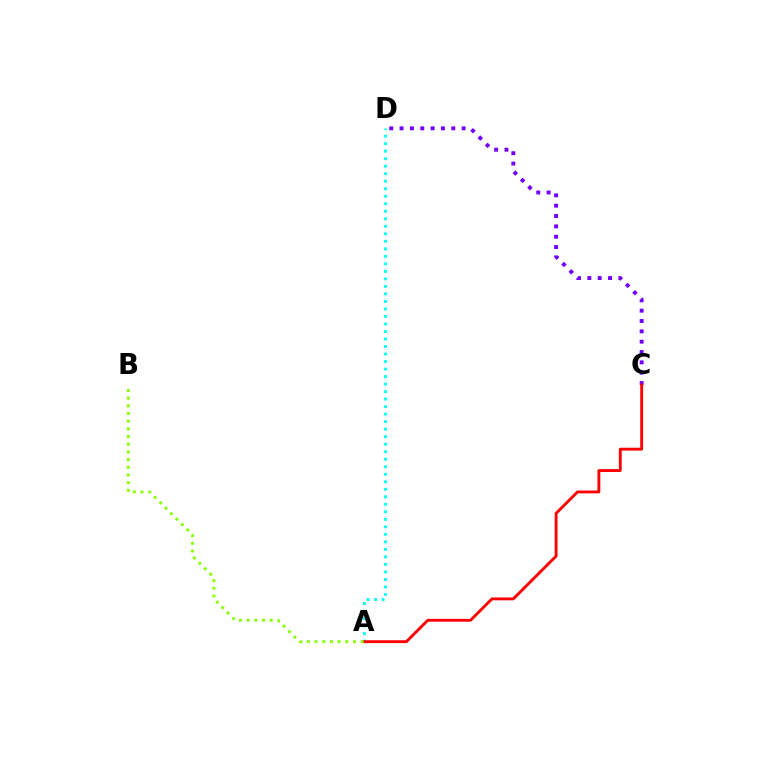{('A', 'D'): [{'color': '#00fff6', 'line_style': 'dotted', 'thickness': 2.04}], ('C', 'D'): [{'color': '#7200ff', 'line_style': 'dotted', 'thickness': 2.81}], ('A', 'C'): [{'color': '#ff0000', 'line_style': 'solid', 'thickness': 2.07}], ('A', 'B'): [{'color': '#84ff00', 'line_style': 'dotted', 'thickness': 2.09}]}